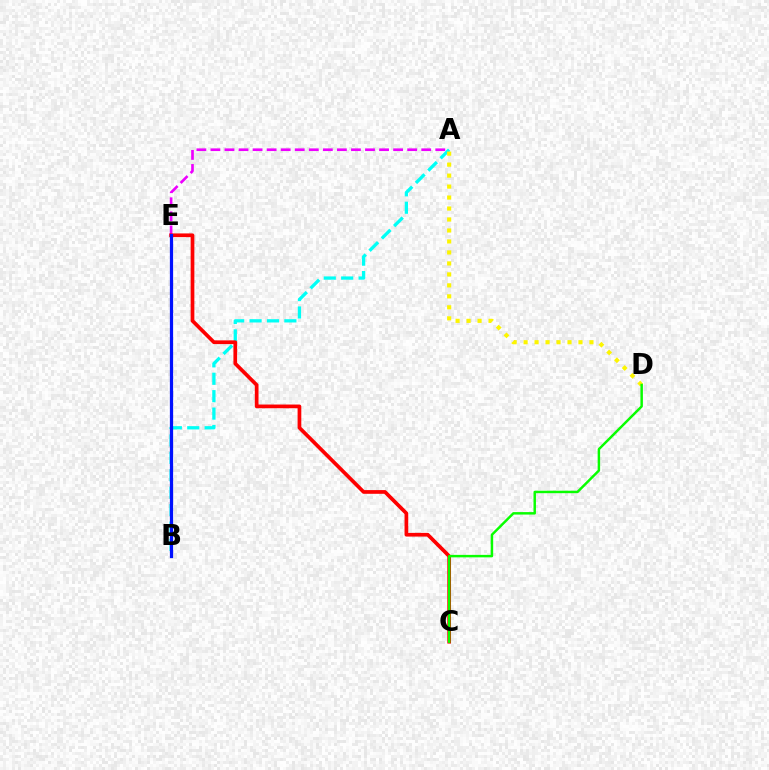{('A', 'E'): [{'color': '#ee00ff', 'line_style': 'dashed', 'thickness': 1.91}], ('A', 'B'): [{'color': '#00fff6', 'line_style': 'dashed', 'thickness': 2.37}], ('A', 'D'): [{'color': '#fcf500', 'line_style': 'dotted', 'thickness': 2.98}], ('C', 'E'): [{'color': '#ff0000', 'line_style': 'solid', 'thickness': 2.67}], ('C', 'D'): [{'color': '#08ff00', 'line_style': 'solid', 'thickness': 1.77}], ('B', 'E'): [{'color': '#0010ff', 'line_style': 'solid', 'thickness': 2.33}]}